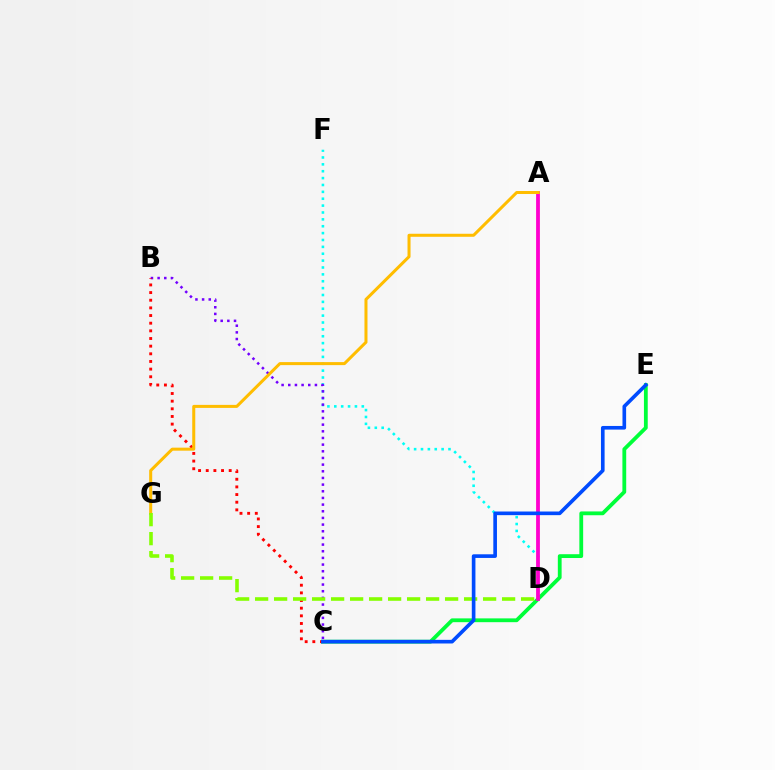{('C', 'E'): [{'color': '#00ff39', 'line_style': 'solid', 'thickness': 2.74}, {'color': '#004bff', 'line_style': 'solid', 'thickness': 2.62}], ('D', 'F'): [{'color': '#00fff6', 'line_style': 'dotted', 'thickness': 1.87}], ('B', 'C'): [{'color': '#7200ff', 'line_style': 'dotted', 'thickness': 1.81}, {'color': '#ff0000', 'line_style': 'dotted', 'thickness': 2.08}], ('A', 'D'): [{'color': '#ff00cf', 'line_style': 'solid', 'thickness': 2.73}], ('A', 'G'): [{'color': '#ffbd00', 'line_style': 'solid', 'thickness': 2.18}], ('D', 'G'): [{'color': '#84ff00', 'line_style': 'dashed', 'thickness': 2.58}]}